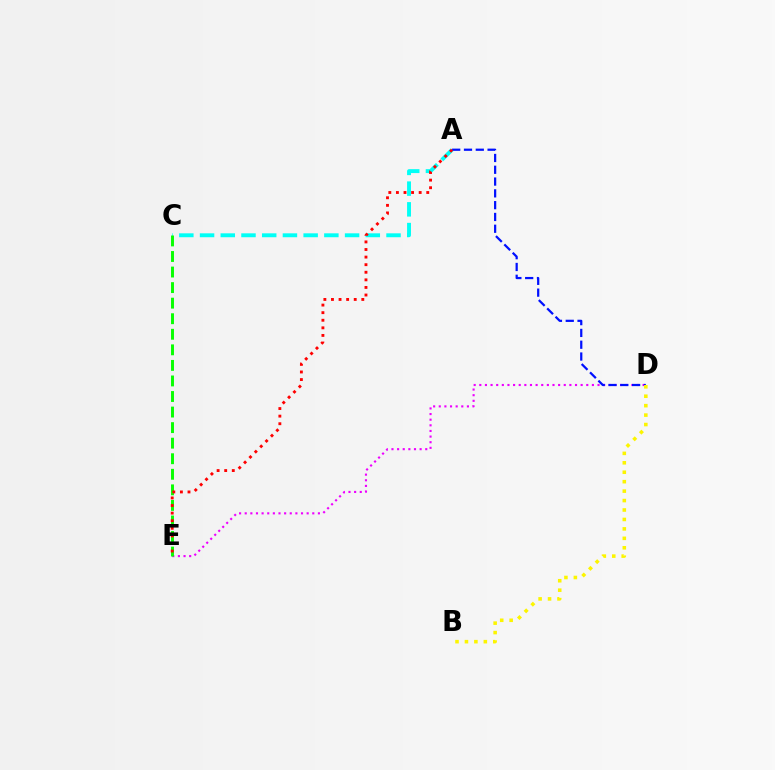{('D', 'E'): [{'color': '#ee00ff', 'line_style': 'dotted', 'thickness': 1.53}], ('A', 'C'): [{'color': '#00fff6', 'line_style': 'dashed', 'thickness': 2.81}], ('A', 'D'): [{'color': '#0010ff', 'line_style': 'dashed', 'thickness': 1.6}], ('B', 'D'): [{'color': '#fcf500', 'line_style': 'dotted', 'thickness': 2.57}], ('C', 'E'): [{'color': '#08ff00', 'line_style': 'dashed', 'thickness': 2.11}], ('A', 'E'): [{'color': '#ff0000', 'line_style': 'dotted', 'thickness': 2.06}]}